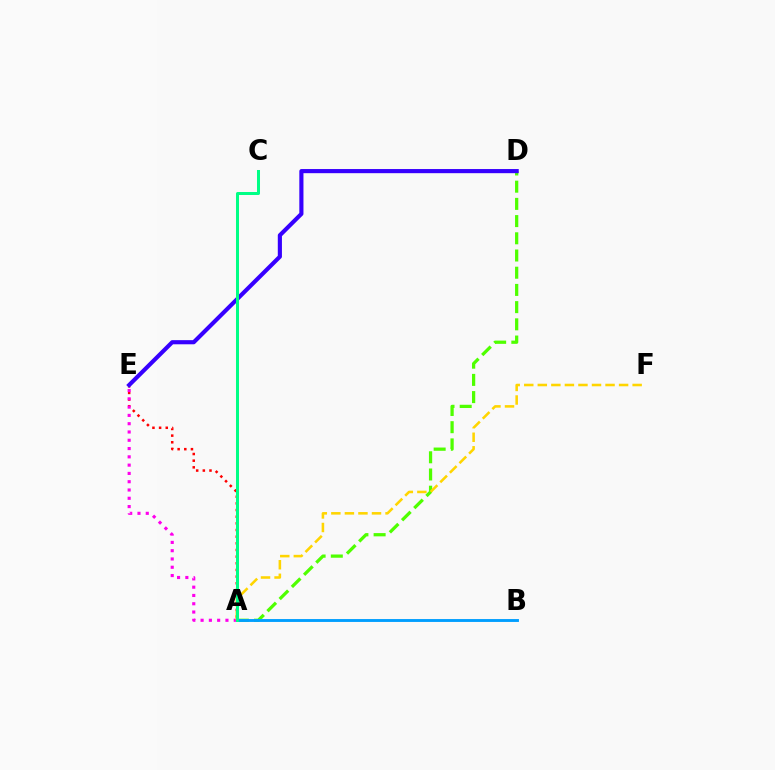{('A', 'E'): [{'color': '#ff0000', 'line_style': 'dotted', 'thickness': 1.81}, {'color': '#ff00ed', 'line_style': 'dotted', 'thickness': 2.25}], ('A', 'D'): [{'color': '#4fff00', 'line_style': 'dashed', 'thickness': 2.34}], ('D', 'E'): [{'color': '#3700ff', 'line_style': 'solid', 'thickness': 2.98}], ('A', 'B'): [{'color': '#009eff', 'line_style': 'solid', 'thickness': 2.08}], ('A', 'F'): [{'color': '#ffd500', 'line_style': 'dashed', 'thickness': 1.84}], ('A', 'C'): [{'color': '#00ff86', 'line_style': 'solid', 'thickness': 2.16}]}